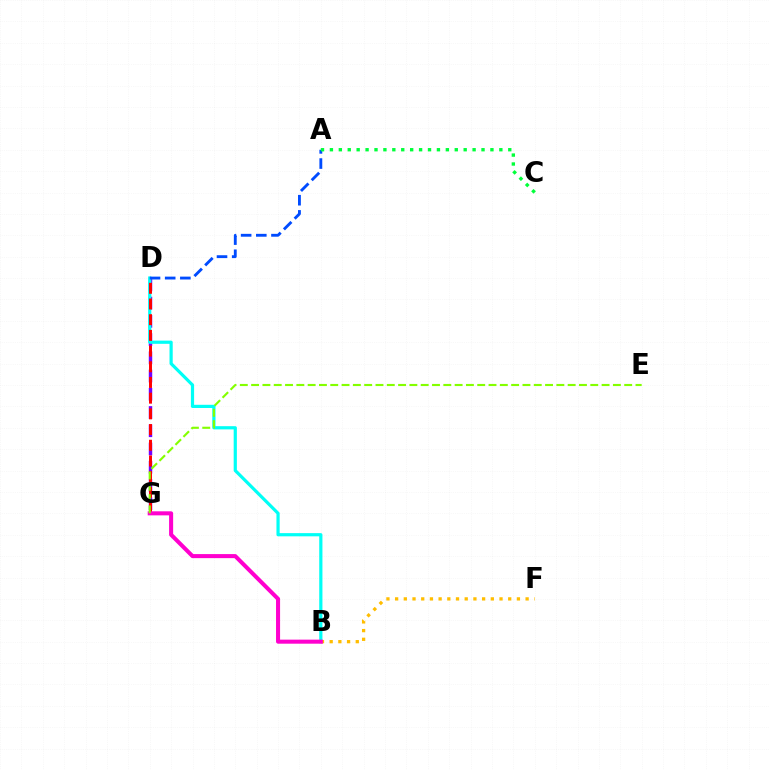{('D', 'G'): [{'color': '#7200ff', 'line_style': 'dashed', 'thickness': 2.48}, {'color': '#ff0000', 'line_style': 'dashed', 'thickness': 2.13}], ('B', 'D'): [{'color': '#00fff6', 'line_style': 'solid', 'thickness': 2.31}], ('B', 'F'): [{'color': '#ffbd00', 'line_style': 'dotted', 'thickness': 2.36}], ('A', 'D'): [{'color': '#004bff', 'line_style': 'dashed', 'thickness': 2.06}], ('B', 'G'): [{'color': '#ff00cf', 'line_style': 'solid', 'thickness': 2.91}], ('A', 'C'): [{'color': '#00ff39', 'line_style': 'dotted', 'thickness': 2.42}], ('E', 'G'): [{'color': '#84ff00', 'line_style': 'dashed', 'thickness': 1.54}]}